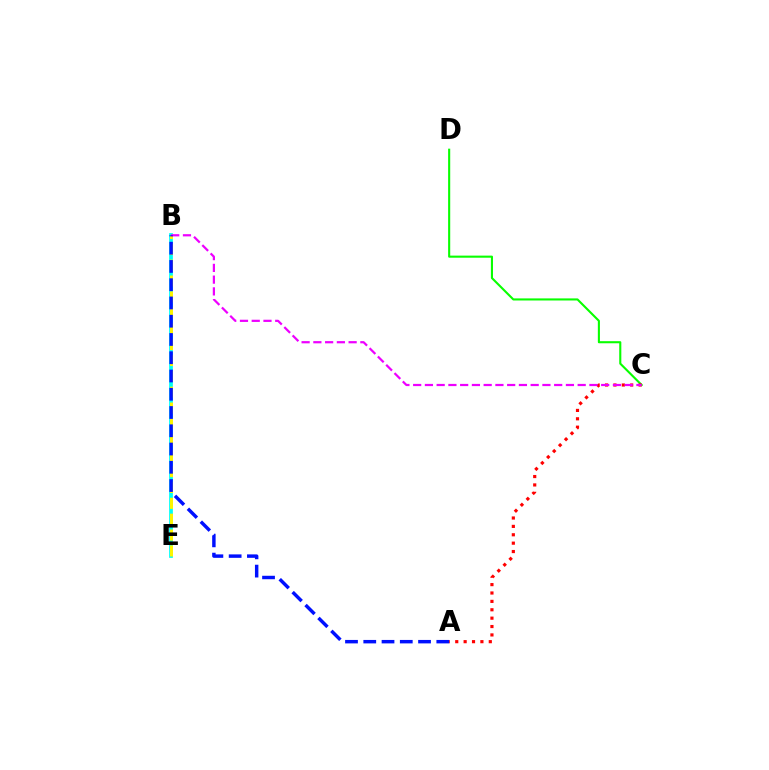{('C', 'D'): [{'color': '#08ff00', 'line_style': 'solid', 'thickness': 1.51}], ('B', 'E'): [{'color': '#00fff6', 'line_style': 'solid', 'thickness': 2.69}, {'color': '#fcf500', 'line_style': 'dashed', 'thickness': 2.16}], ('A', 'C'): [{'color': '#ff0000', 'line_style': 'dotted', 'thickness': 2.28}], ('B', 'C'): [{'color': '#ee00ff', 'line_style': 'dashed', 'thickness': 1.6}], ('A', 'B'): [{'color': '#0010ff', 'line_style': 'dashed', 'thickness': 2.48}]}